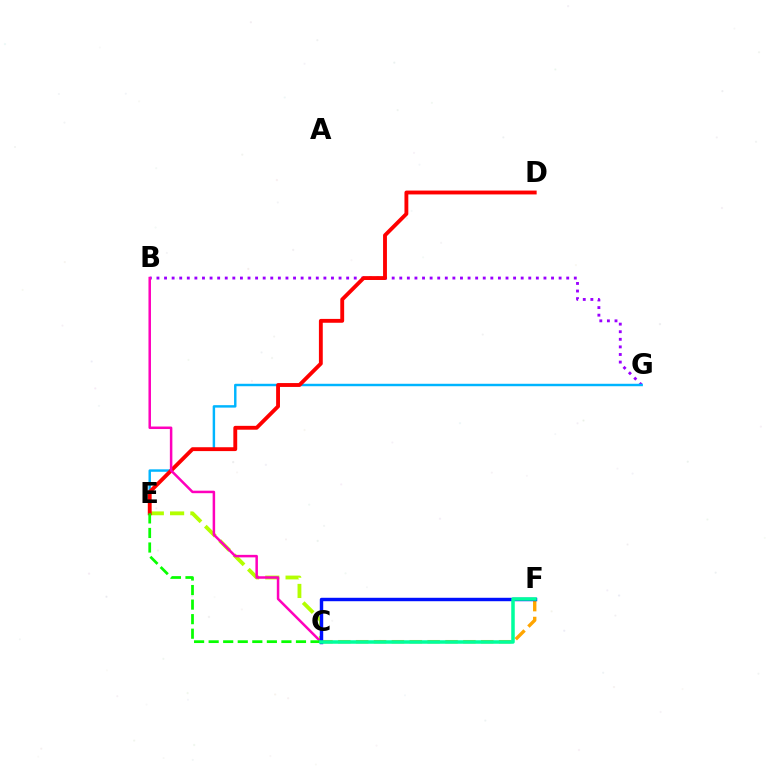{('B', 'G'): [{'color': '#9b00ff', 'line_style': 'dotted', 'thickness': 2.06}], ('C', 'E'): [{'color': '#b3ff00', 'line_style': 'dashed', 'thickness': 2.76}, {'color': '#08ff00', 'line_style': 'dashed', 'thickness': 1.98}], ('C', 'F'): [{'color': '#ffa500', 'line_style': 'dashed', 'thickness': 2.43}, {'color': '#0010ff', 'line_style': 'solid', 'thickness': 2.47}, {'color': '#00ff9d', 'line_style': 'solid', 'thickness': 2.54}], ('E', 'G'): [{'color': '#00b5ff', 'line_style': 'solid', 'thickness': 1.76}], ('D', 'E'): [{'color': '#ff0000', 'line_style': 'solid', 'thickness': 2.78}], ('B', 'C'): [{'color': '#ff00bd', 'line_style': 'solid', 'thickness': 1.8}]}